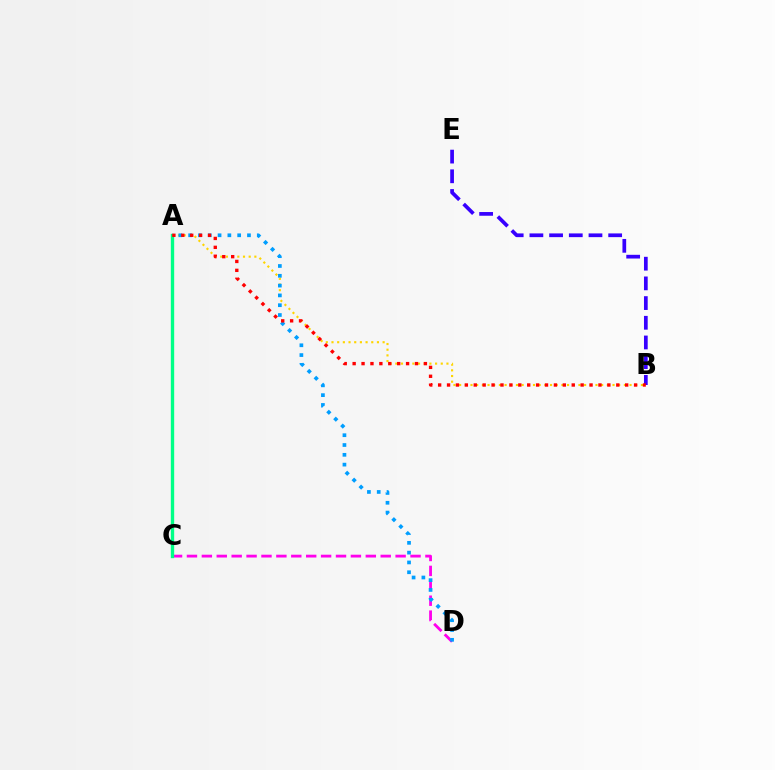{('A', 'B'): [{'color': '#ffd500', 'line_style': 'dotted', 'thickness': 1.54}, {'color': '#ff0000', 'line_style': 'dotted', 'thickness': 2.42}], ('C', 'D'): [{'color': '#ff00ed', 'line_style': 'dashed', 'thickness': 2.02}], ('A', 'D'): [{'color': '#009eff', 'line_style': 'dotted', 'thickness': 2.66}], ('B', 'E'): [{'color': '#3700ff', 'line_style': 'dashed', 'thickness': 2.68}], ('A', 'C'): [{'color': '#4fff00', 'line_style': 'solid', 'thickness': 1.97}, {'color': '#00ff86', 'line_style': 'solid', 'thickness': 2.41}]}